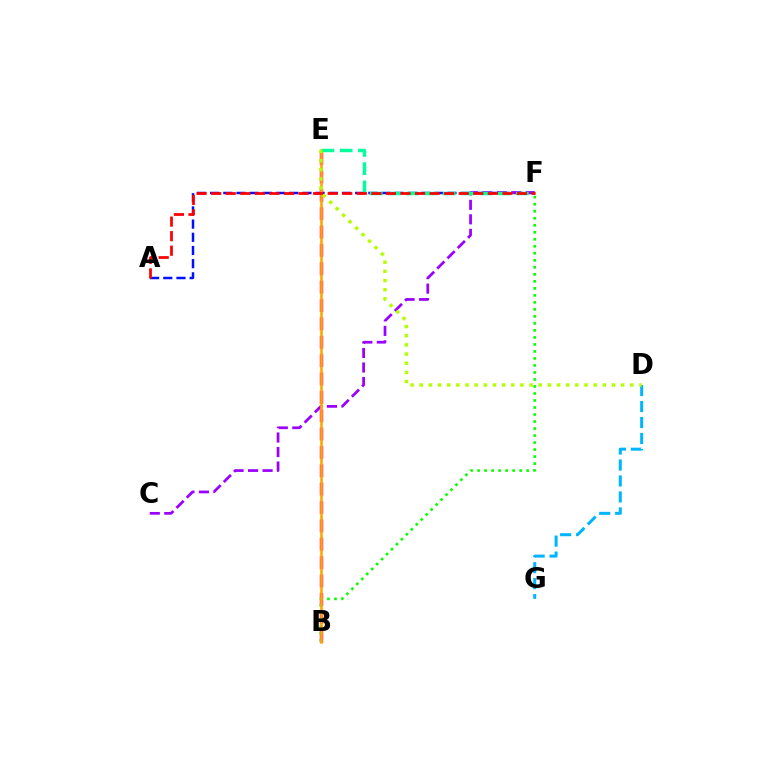{('A', 'F'): [{'color': '#0010ff', 'line_style': 'dashed', 'thickness': 1.79}, {'color': '#ff0000', 'line_style': 'dashed', 'thickness': 1.98}], ('D', 'G'): [{'color': '#00b5ff', 'line_style': 'dashed', 'thickness': 2.17}], ('C', 'F'): [{'color': '#9b00ff', 'line_style': 'dashed', 'thickness': 1.97}], ('B', 'E'): [{'color': '#ff00bd', 'line_style': 'dashed', 'thickness': 2.5}, {'color': '#ffa500', 'line_style': 'solid', 'thickness': 1.88}], ('B', 'F'): [{'color': '#08ff00', 'line_style': 'dotted', 'thickness': 1.9}], ('E', 'F'): [{'color': '#00ff9d', 'line_style': 'dashed', 'thickness': 2.48}], ('D', 'E'): [{'color': '#b3ff00', 'line_style': 'dotted', 'thickness': 2.49}]}